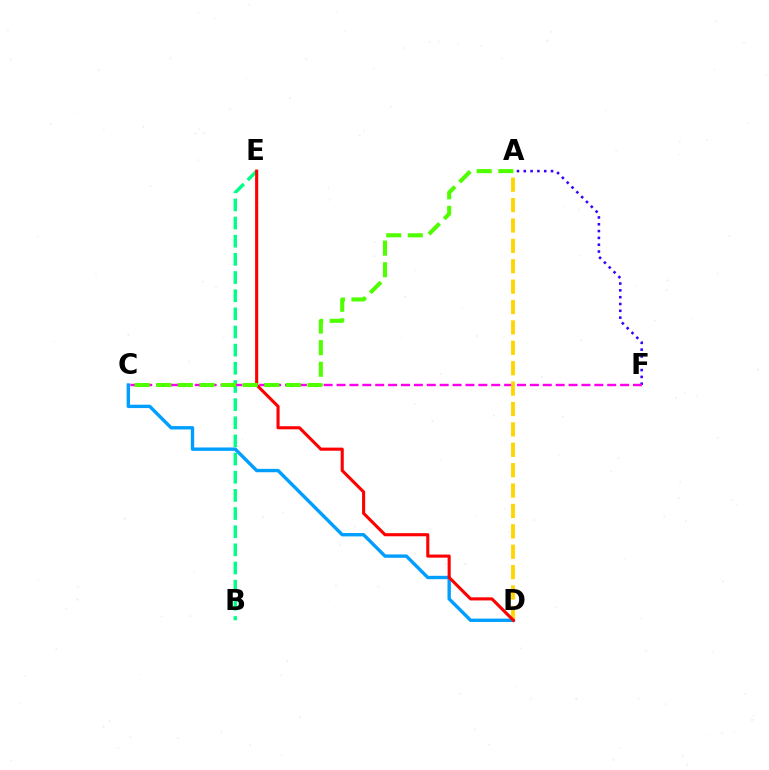{('A', 'F'): [{'color': '#3700ff', 'line_style': 'dotted', 'thickness': 1.85}], ('B', 'E'): [{'color': '#00ff86', 'line_style': 'dashed', 'thickness': 2.47}], ('C', 'F'): [{'color': '#ff00ed', 'line_style': 'dashed', 'thickness': 1.75}], ('C', 'D'): [{'color': '#009eff', 'line_style': 'solid', 'thickness': 2.43}], ('A', 'D'): [{'color': '#ffd500', 'line_style': 'dashed', 'thickness': 2.77}], ('D', 'E'): [{'color': '#ff0000', 'line_style': 'solid', 'thickness': 2.23}], ('A', 'C'): [{'color': '#4fff00', 'line_style': 'dashed', 'thickness': 2.93}]}